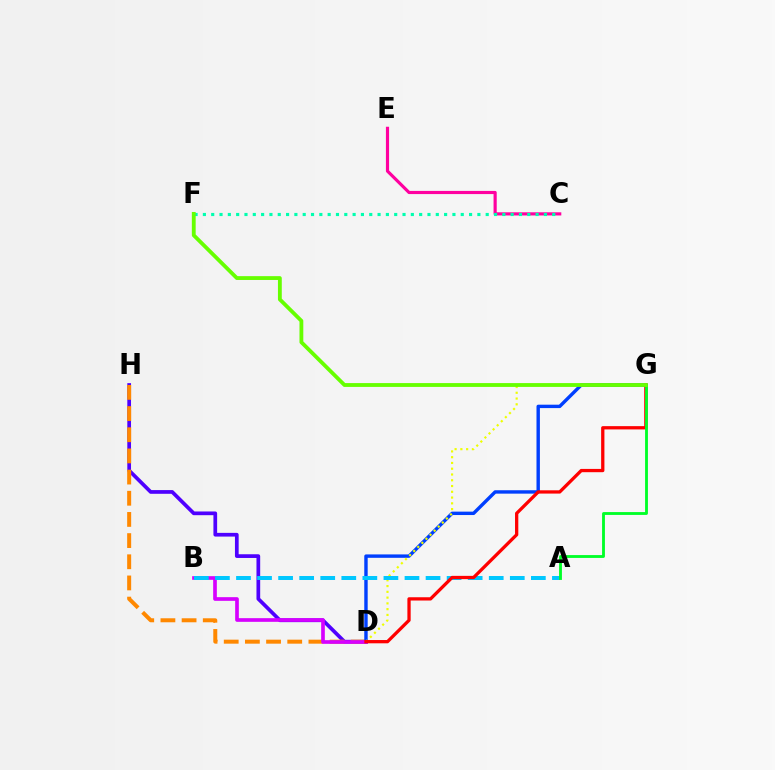{('D', 'H'): [{'color': '#4f00ff', 'line_style': 'solid', 'thickness': 2.67}, {'color': '#ff8800', 'line_style': 'dashed', 'thickness': 2.88}], ('C', 'E'): [{'color': '#ff00a0', 'line_style': 'solid', 'thickness': 2.27}], ('D', 'G'): [{'color': '#003fff', 'line_style': 'solid', 'thickness': 2.45}, {'color': '#eeff00', 'line_style': 'dotted', 'thickness': 1.57}, {'color': '#ff0000', 'line_style': 'solid', 'thickness': 2.36}], ('B', 'D'): [{'color': '#d600ff', 'line_style': 'solid', 'thickness': 2.64}], ('C', 'F'): [{'color': '#00ffaf', 'line_style': 'dotted', 'thickness': 2.26}], ('A', 'B'): [{'color': '#00c7ff', 'line_style': 'dashed', 'thickness': 2.86}], ('A', 'G'): [{'color': '#00ff27', 'line_style': 'solid', 'thickness': 2.05}], ('F', 'G'): [{'color': '#66ff00', 'line_style': 'solid', 'thickness': 2.75}]}